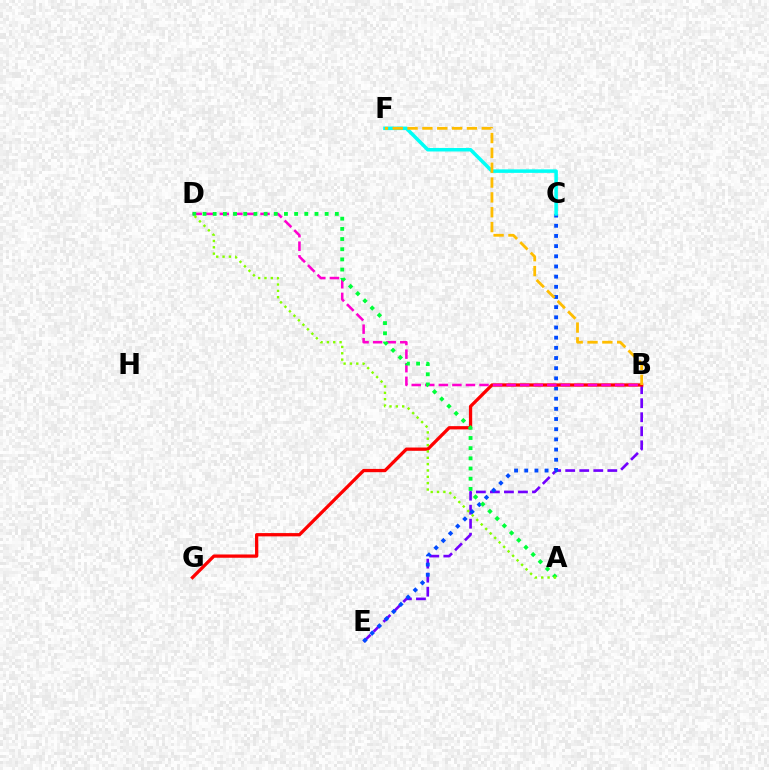{('B', 'E'): [{'color': '#7200ff', 'line_style': 'dashed', 'thickness': 1.91}], ('C', 'E'): [{'color': '#004bff', 'line_style': 'dotted', 'thickness': 2.76}], ('C', 'F'): [{'color': '#00fff6', 'line_style': 'solid', 'thickness': 2.53}], ('B', 'G'): [{'color': '#ff0000', 'line_style': 'solid', 'thickness': 2.36}], ('B', 'D'): [{'color': '#ff00cf', 'line_style': 'dashed', 'thickness': 1.84}], ('B', 'F'): [{'color': '#ffbd00', 'line_style': 'dashed', 'thickness': 2.02}], ('A', 'D'): [{'color': '#00ff39', 'line_style': 'dotted', 'thickness': 2.77}, {'color': '#84ff00', 'line_style': 'dotted', 'thickness': 1.72}]}